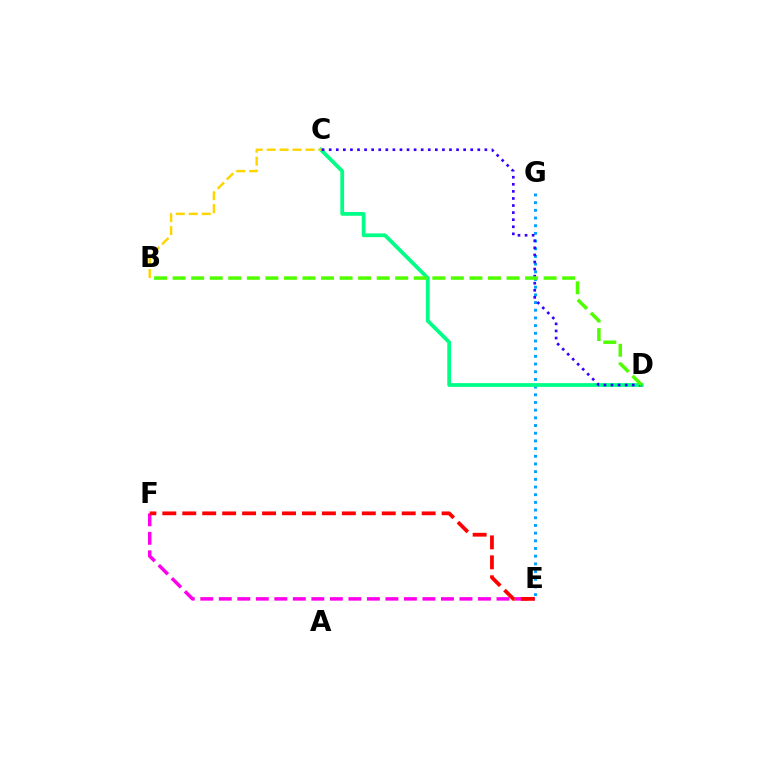{('E', 'G'): [{'color': '#009eff', 'line_style': 'dotted', 'thickness': 2.09}], ('C', 'D'): [{'color': '#00ff86', 'line_style': 'solid', 'thickness': 2.71}, {'color': '#3700ff', 'line_style': 'dotted', 'thickness': 1.92}], ('E', 'F'): [{'color': '#ff00ed', 'line_style': 'dashed', 'thickness': 2.52}, {'color': '#ff0000', 'line_style': 'dashed', 'thickness': 2.71}], ('B', 'D'): [{'color': '#4fff00', 'line_style': 'dashed', 'thickness': 2.52}], ('B', 'C'): [{'color': '#ffd500', 'line_style': 'dashed', 'thickness': 1.76}]}